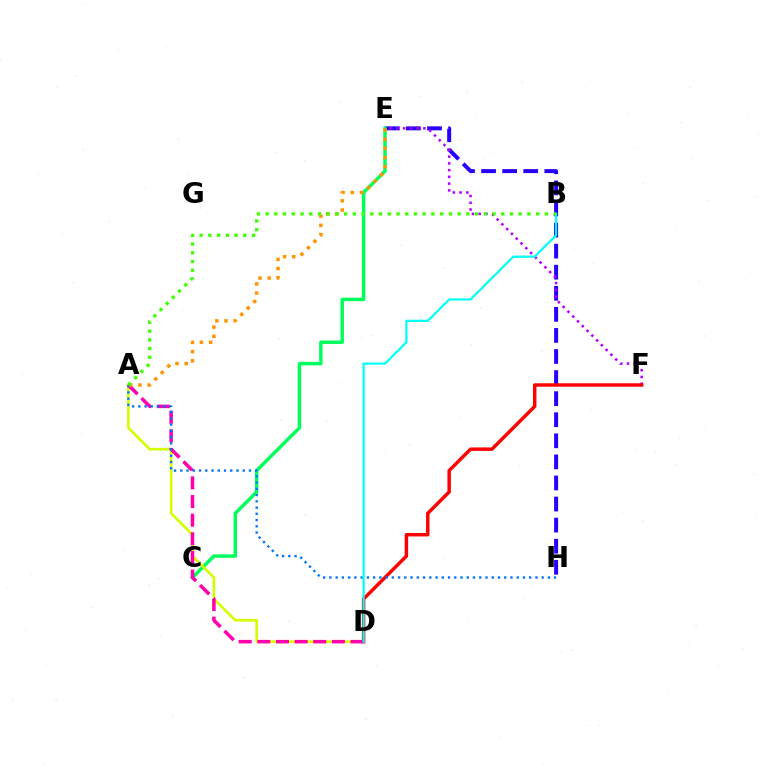{('E', 'H'): [{'color': '#2500ff', 'line_style': 'dashed', 'thickness': 2.86}], ('C', 'E'): [{'color': '#00ff5c', 'line_style': 'solid', 'thickness': 2.49}], ('E', 'F'): [{'color': '#b900ff', 'line_style': 'dotted', 'thickness': 1.83}], ('A', 'D'): [{'color': '#d1ff00', 'line_style': 'solid', 'thickness': 1.88}, {'color': '#ff00ac', 'line_style': 'dashed', 'thickness': 2.53}], ('D', 'F'): [{'color': '#ff0000', 'line_style': 'solid', 'thickness': 2.48}], ('A', 'H'): [{'color': '#0074ff', 'line_style': 'dotted', 'thickness': 1.7}], ('A', 'E'): [{'color': '#ff9400', 'line_style': 'dotted', 'thickness': 2.49}], ('B', 'D'): [{'color': '#00fff6', 'line_style': 'solid', 'thickness': 1.58}], ('A', 'B'): [{'color': '#3dff00', 'line_style': 'dotted', 'thickness': 2.37}]}